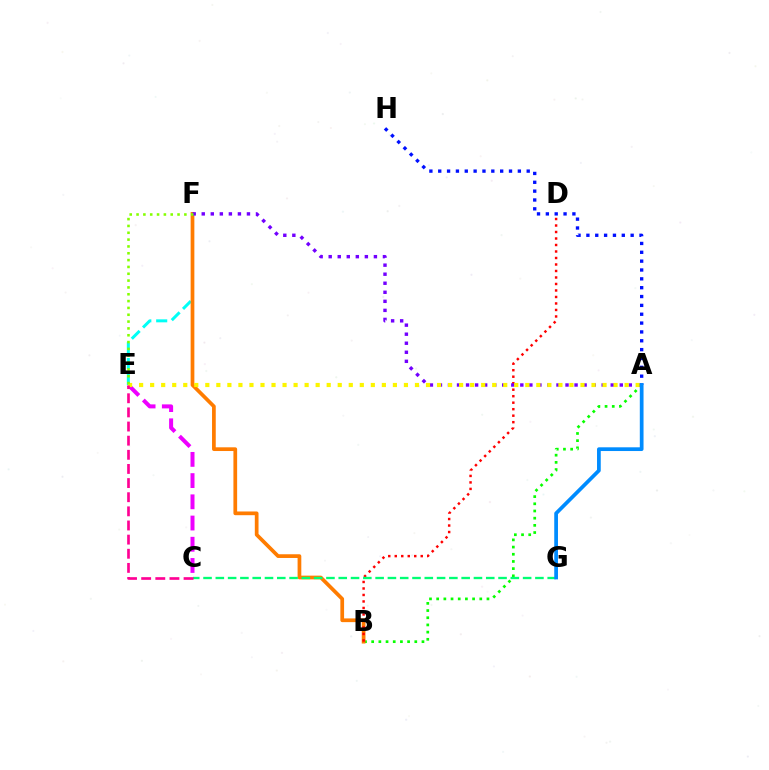{('A', 'B'): [{'color': '#08ff00', 'line_style': 'dotted', 'thickness': 1.95}], ('E', 'F'): [{'color': '#00fff6', 'line_style': 'dashed', 'thickness': 2.16}, {'color': '#84ff00', 'line_style': 'dotted', 'thickness': 1.86}], ('B', 'F'): [{'color': '#ff7c00', 'line_style': 'solid', 'thickness': 2.68}], ('A', 'H'): [{'color': '#0010ff', 'line_style': 'dotted', 'thickness': 2.4}], ('C', 'E'): [{'color': '#ee00ff', 'line_style': 'dashed', 'thickness': 2.88}, {'color': '#ff0094', 'line_style': 'dashed', 'thickness': 1.92}], ('B', 'D'): [{'color': '#ff0000', 'line_style': 'dotted', 'thickness': 1.77}], ('A', 'F'): [{'color': '#7200ff', 'line_style': 'dotted', 'thickness': 2.46}], ('A', 'E'): [{'color': '#fcf500', 'line_style': 'dotted', 'thickness': 3.0}], ('C', 'G'): [{'color': '#00ff74', 'line_style': 'dashed', 'thickness': 1.67}], ('A', 'G'): [{'color': '#008cff', 'line_style': 'solid', 'thickness': 2.68}]}